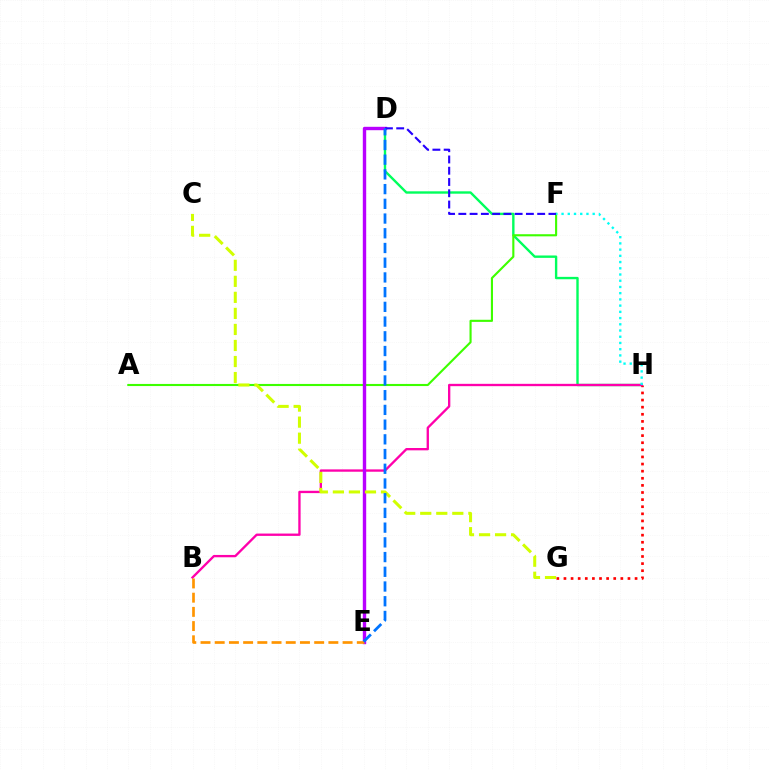{('D', 'H'): [{'color': '#00ff5c', 'line_style': 'solid', 'thickness': 1.72}], ('A', 'F'): [{'color': '#3dff00', 'line_style': 'solid', 'thickness': 1.53}], ('G', 'H'): [{'color': '#ff0000', 'line_style': 'dotted', 'thickness': 1.93}], ('B', 'H'): [{'color': '#ff00ac', 'line_style': 'solid', 'thickness': 1.68}], ('D', 'E'): [{'color': '#b900ff', 'line_style': 'solid', 'thickness': 2.44}, {'color': '#0074ff', 'line_style': 'dashed', 'thickness': 2.0}], ('D', 'F'): [{'color': '#2500ff', 'line_style': 'dashed', 'thickness': 1.53}], ('F', 'H'): [{'color': '#00fff6', 'line_style': 'dotted', 'thickness': 1.69}], ('C', 'G'): [{'color': '#d1ff00', 'line_style': 'dashed', 'thickness': 2.18}], ('B', 'E'): [{'color': '#ff9400', 'line_style': 'dashed', 'thickness': 1.93}]}